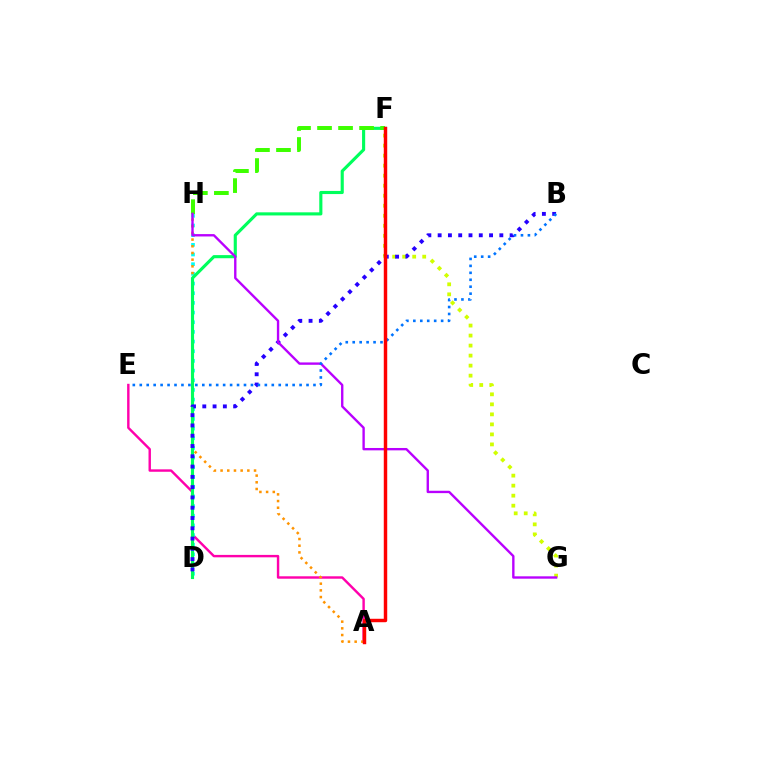{('F', 'G'): [{'color': '#d1ff00', 'line_style': 'dotted', 'thickness': 2.72}], ('A', 'E'): [{'color': '#ff00ac', 'line_style': 'solid', 'thickness': 1.74}], ('D', 'H'): [{'color': '#00fff6', 'line_style': 'dotted', 'thickness': 2.63}], ('A', 'H'): [{'color': '#ff9400', 'line_style': 'dotted', 'thickness': 1.82}], ('D', 'F'): [{'color': '#00ff5c', 'line_style': 'solid', 'thickness': 2.25}], ('F', 'H'): [{'color': '#3dff00', 'line_style': 'dashed', 'thickness': 2.86}], ('B', 'D'): [{'color': '#2500ff', 'line_style': 'dotted', 'thickness': 2.79}], ('G', 'H'): [{'color': '#b900ff', 'line_style': 'solid', 'thickness': 1.71}], ('B', 'E'): [{'color': '#0074ff', 'line_style': 'dotted', 'thickness': 1.89}], ('A', 'F'): [{'color': '#ff0000', 'line_style': 'solid', 'thickness': 2.48}]}